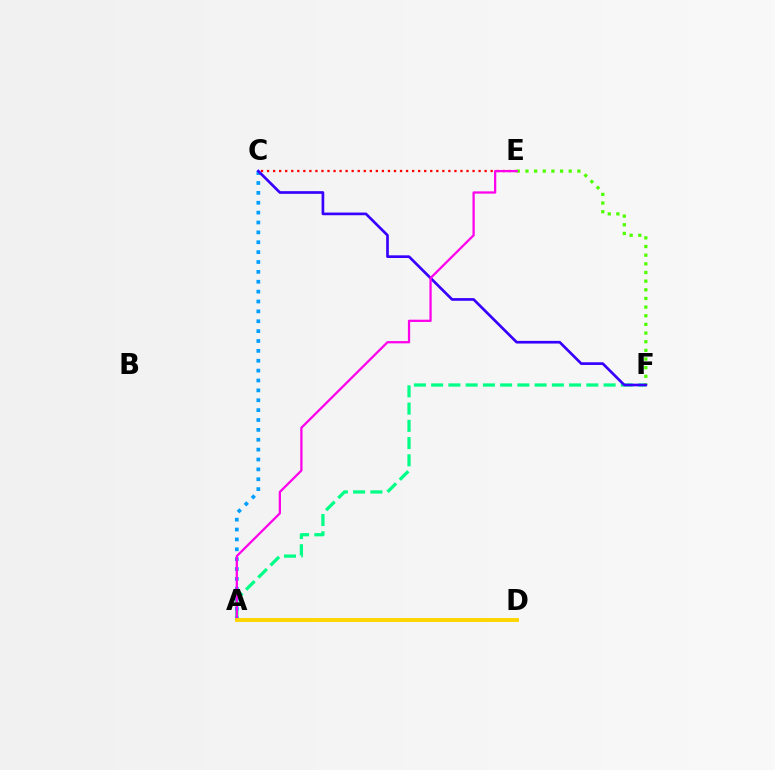{('A', 'F'): [{'color': '#00ff86', 'line_style': 'dashed', 'thickness': 2.34}], ('A', 'C'): [{'color': '#009eff', 'line_style': 'dotted', 'thickness': 2.68}], ('C', 'E'): [{'color': '#ff0000', 'line_style': 'dotted', 'thickness': 1.64}], ('E', 'F'): [{'color': '#4fff00', 'line_style': 'dotted', 'thickness': 2.35}], ('C', 'F'): [{'color': '#3700ff', 'line_style': 'solid', 'thickness': 1.93}], ('A', 'E'): [{'color': '#ff00ed', 'line_style': 'solid', 'thickness': 1.63}], ('A', 'D'): [{'color': '#ffd500', 'line_style': 'solid', 'thickness': 2.8}]}